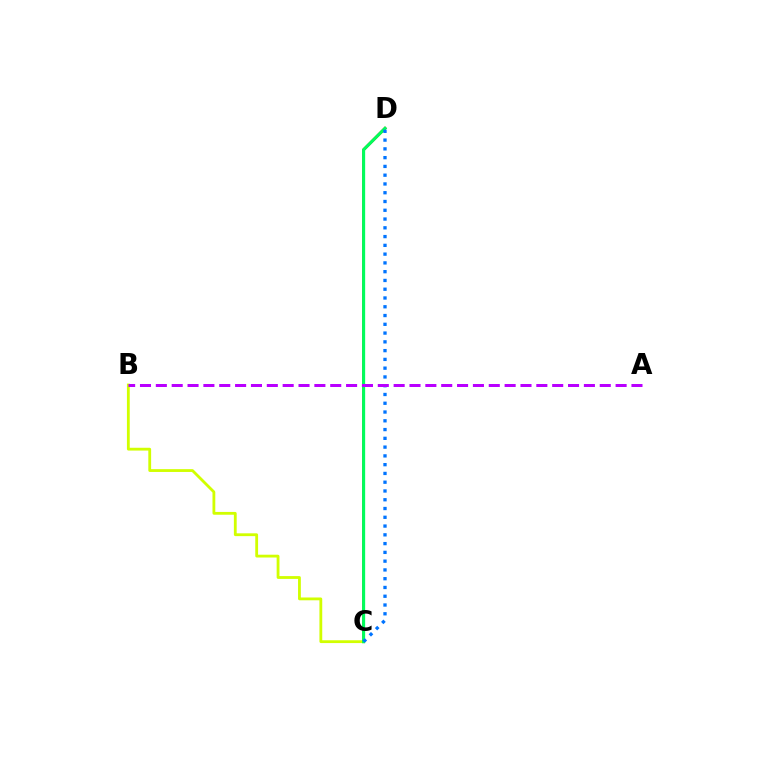{('B', 'C'): [{'color': '#d1ff00', 'line_style': 'solid', 'thickness': 2.02}], ('C', 'D'): [{'color': '#ff0000', 'line_style': 'solid', 'thickness': 2.0}, {'color': '#00ff5c', 'line_style': 'solid', 'thickness': 2.22}, {'color': '#0074ff', 'line_style': 'dotted', 'thickness': 2.38}], ('A', 'B'): [{'color': '#b900ff', 'line_style': 'dashed', 'thickness': 2.15}]}